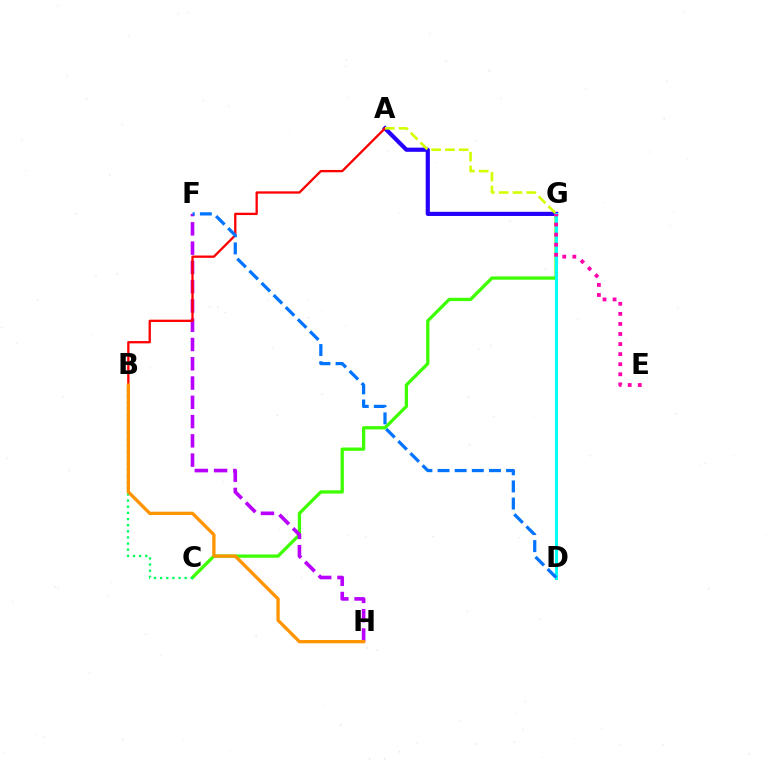{('C', 'G'): [{'color': '#3dff00', 'line_style': 'solid', 'thickness': 2.35}], ('B', 'C'): [{'color': '#00ff5c', 'line_style': 'dotted', 'thickness': 1.67}], ('F', 'H'): [{'color': '#b900ff', 'line_style': 'dashed', 'thickness': 2.62}], ('A', 'G'): [{'color': '#2500ff', 'line_style': 'solid', 'thickness': 3.0}, {'color': '#d1ff00', 'line_style': 'dashed', 'thickness': 1.87}], ('A', 'B'): [{'color': '#ff0000', 'line_style': 'solid', 'thickness': 1.66}], ('D', 'G'): [{'color': '#00fff6', 'line_style': 'solid', 'thickness': 2.2}], ('E', 'G'): [{'color': '#ff00ac', 'line_style': 'dotted', 'thickness': 2.74}], ('D', 'F'): [{'color': '#0074ff', 'line_style': 'dashed', 'thickness': 2.33}], ('B', 'H'): [{'color': '#ff9400', 'line_style': 'solid', 'thickness': 2.38}]}